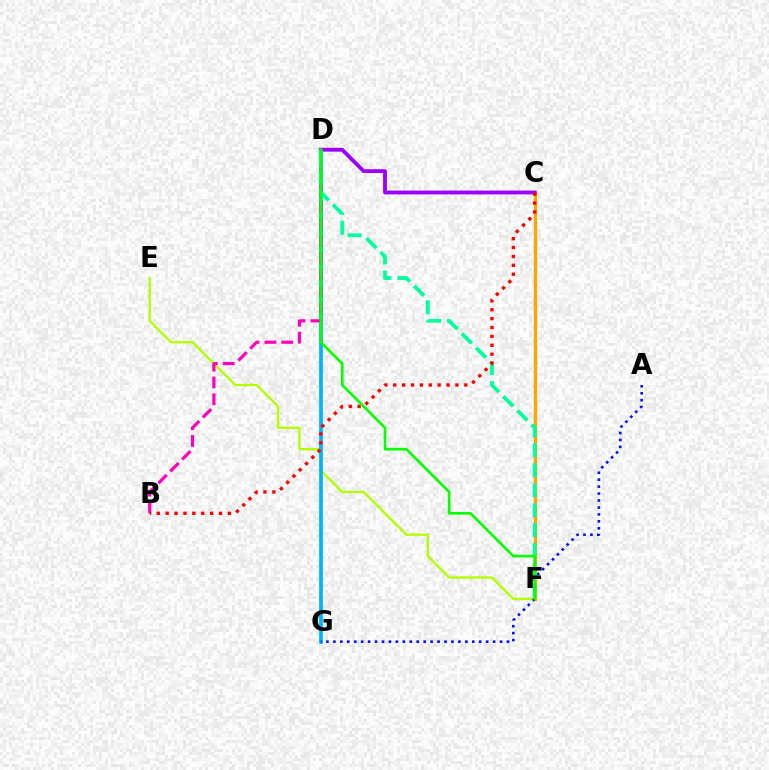{('E', 'F'): [{'color': '#b3ff00', 'line_style': 'solid', 'thickness': 1.7}], ('D', 'G'): [{'color': '#00b5ff', 'line_style': 'solid', 'thickness': 2.67}], ('B', 'D'): [{'color': '#ff00bd', 'line_style': 'dashed', 'thickness': 2.29}], ('C', 'F'): [{'color': '#ffa500', 'line_style': 'solid', 'thickness': 2.38}], ('A', 'G'): [{'color': '#0010ff', 'line_style': 'dotted', 'thickness': 1.89}], ('C', 'D'): [{'color': '#9b00ff', 'line_style': 'solid', 'thickness': 2.76}], ('D', 'F'): [{'color': '#00ff9d', 'line_style': 'dashed', 'thickness': 2.72}, {'color': '#08ff00', 'line_style': 'solid', 'thickness': 1.91}], ('B', 'C'): [{'color': '#ff0000', 'line_style': 'dotted', 'thickness': 2.41}]}